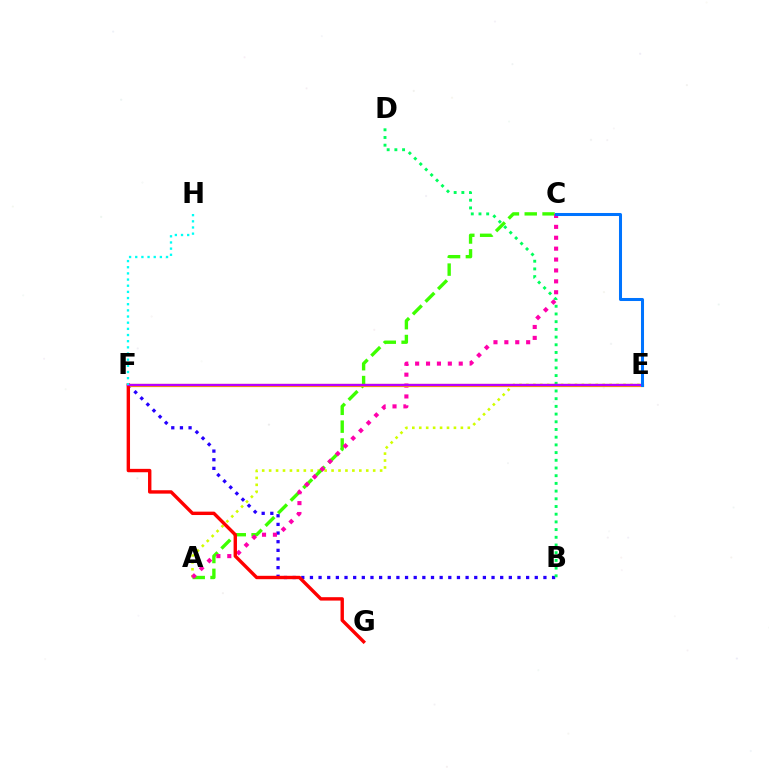{('B', 'F'): [{'color': '#2500ff', 'line_style': 'dotted', 'thickness': 2.35}], ('A', 'E'): [{'color': '#d1ff00', 'line_style': 'dotted', 'thickness': 1.88}], ('A', 'C'): [{'color': '#3dff00', 'line_style': 'dashed', 'thickness': 2.42}, {'color': '#ff00ac', 'line_style': 'dotted', 'thickness': 2.96}], ('B', 'D'): [{'color': '#00ff5c', 'line_style': 'dotted', 'thickness': 2.09}], ('E', 'F'): [{'color': '#ff9400', 'line_style': 'solid', 'thickness': 2.32}, {'color': '#b900ff', 'line_style': 'solid', 'thickness': 1.64}], ('F', 'G'): [{'color': '#ff0000', 'line_style': 'solid', 'thickness': 2.44}], ('F', 'H'): [{'color': '#00fff6', 'line_style': 'dotted', 'thickness': 1.67}], ('C', 'E'): [{'color': '#0074ff', 'line_style': 'solid', 'thickness': 2.18}]}